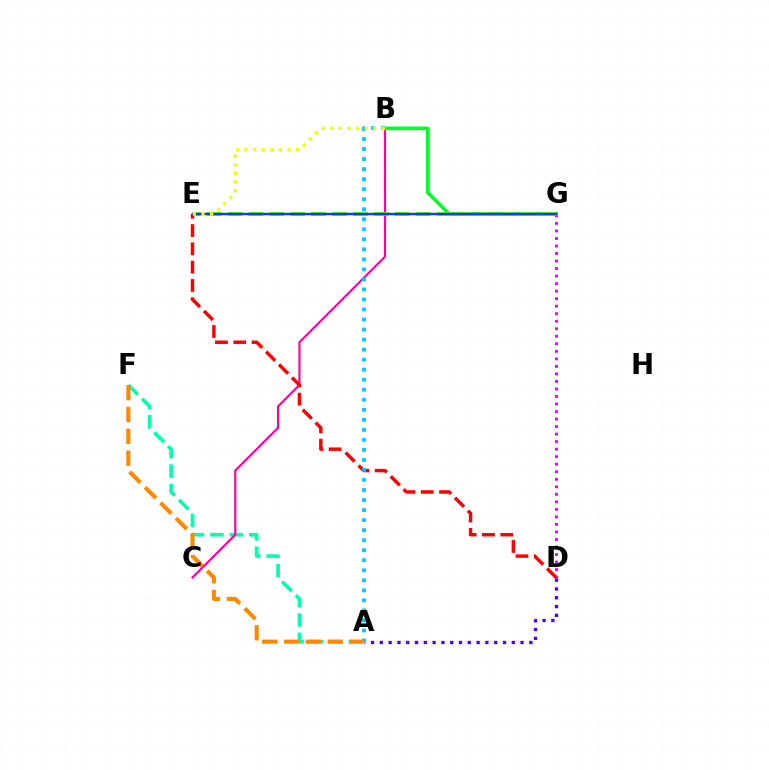{('D', 'G'): [{'color': '#d600ff', 'line_style': 'dotted', 'thickness': 2.04}], ('A', 'F'): [{'color': '#00ffaf', 'line_style': 'dashed', 'thickness': 2.64}, {'color': '#ff8800', 'line_style': 'dashed', 'thickness': 2.97}], ('B', 'C'): [{'color': '#ff00a0', 'line_style': 'solid', 'thickness': 1.54}], ('B', 'G'): [{'color': '#00ff27', 'line_style': 'solid', 'thickness': 2.62}], ('A', 'D'): [{'color': '#4f00ff', 'line_style': 'dotted', 'thickness': 2.39}], ('D', 'E'): [{'color': '#ff0000', 'line_style': 'dashed', 'thickness': 2.49}], ('A', 'B'): [{'color': '#00c7ff', 'line_style': 'dotted', 'thickness': 2.73}], ('E', 'G'): [{'color': '#66ff00', 'line_style': 'dashed', 'thickness': 2.84}, {'color': '#003fff', 'line_style': 'solid', 'thickness': 1.74}], ('B', 'E'): [{'color': '#eeff00', 'line_style': 'dotted', 'thickness': 2.34}]}